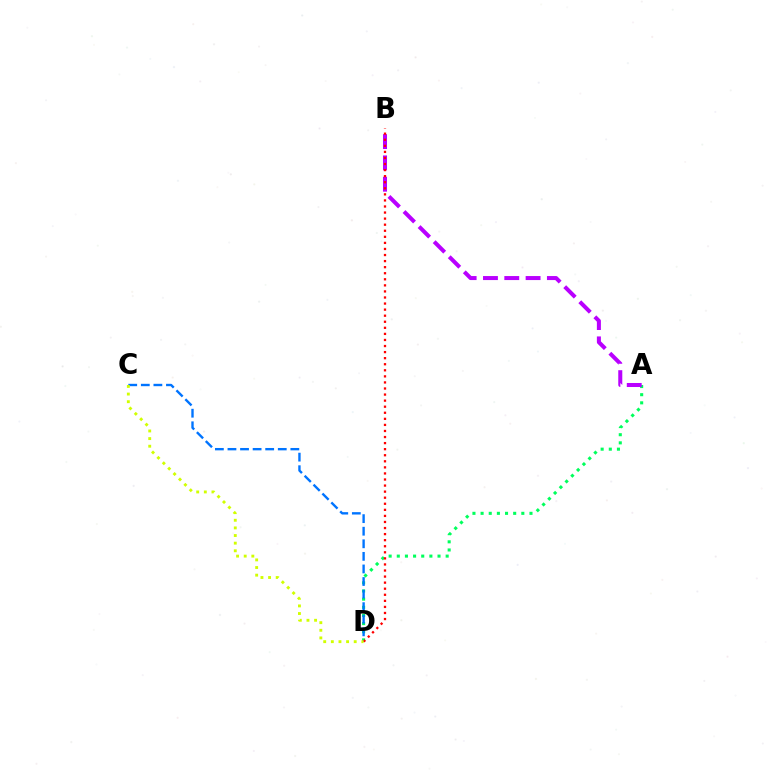{('A', 'D'): [{'color': '#00ff5c', 'line_style': 'dotted', 'thickness': 2.21}], ('A', 'B'): [{'color': '#b900ff', 'line_style': 'dashed', 'thickness': 2.9}], ('C', 'D'): [{'color': '#0074ff', 'line_style': 'dashed', 'thickness': 1.71}, {'color': '#d1ff00', 'line_style': 'dotted', 'thickness': 2.07}], ('B', 'D'): [{'color': '#ff0000', 'line_style': 'dotted', 'thickness': 1.65}]}